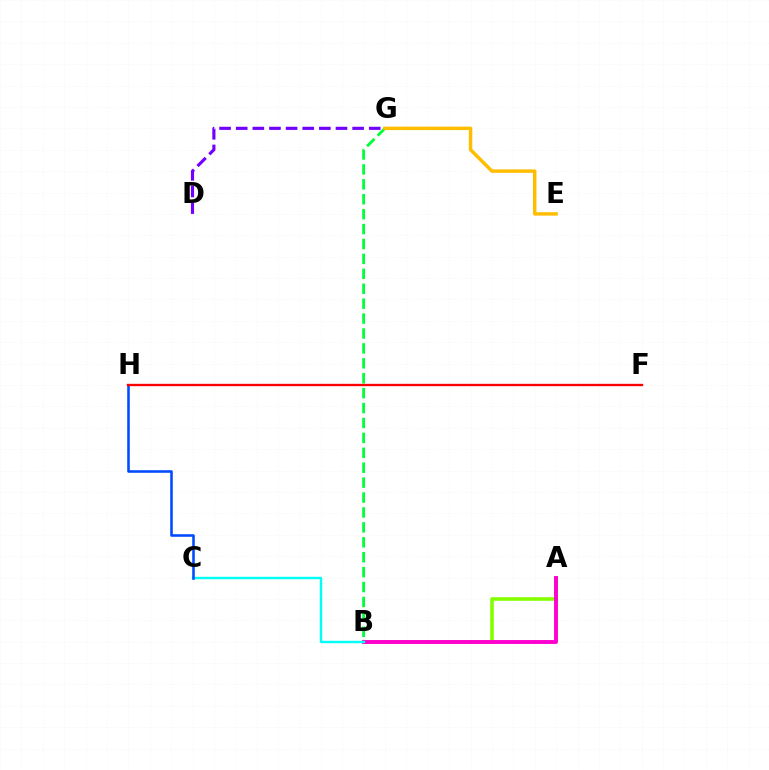{('B', 'G'): [{'color': '#00ff39', 'line_style': 'dashed', 'thickness': 2.03}], ('A', 'B'): [{'color': '#84ff00', 'line_style': 'solid', 'thickness': 2.6}, {'color': '#ff00cf', 'line_style': 'solid', 'thickness': 2.81}], ('B', 'C'): [{'color': '#00fff6', 'line_style': 'solid', 'thickness': 1.73}], ('C', 'H'): [{'color': '#004bff', 'line_style': 'solid', 'thickness': 1.85}], ('F', 'H'): [{'color': '#ff0000', 'line_style': 'solid', 'thickness': 1.69}], ('D', 'G'): [{'color': '#7200ff', 'line_style': 'dashed', 'thickness': 2.26}], ('E', 'G'): [{'color': '#ffbd00', 'line_style': 'solid', 'thickness': 2.49}]}